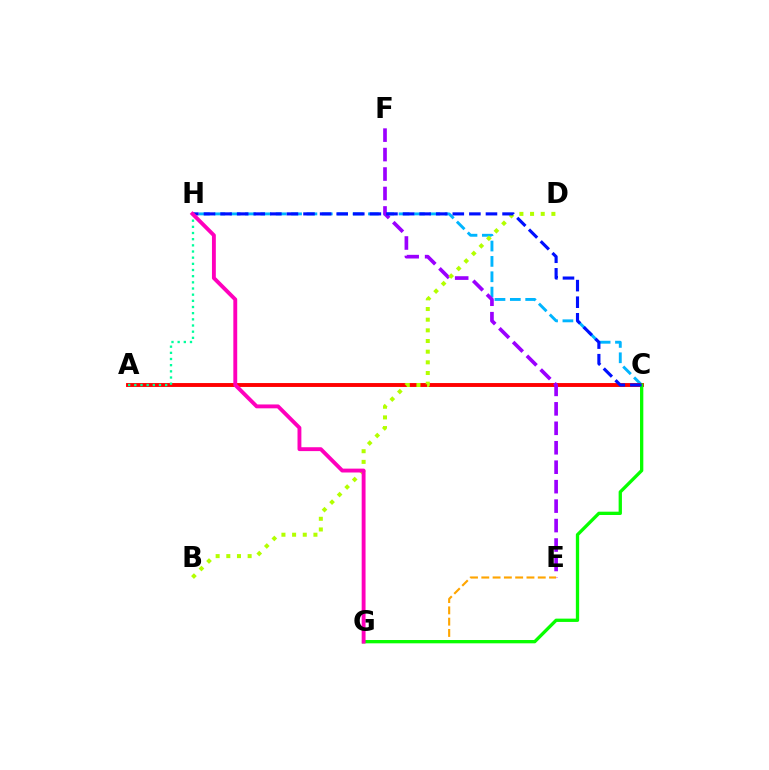{('C', 'H'): [{'color': '#00b5ff', 'line_style': 'dashed', 'thickness': 2.09}, {'color': '#0010ff', 'line_style': 'dashed', 'thickness': 2.25}], ('A', 'C'): [{'color': '#ff0000', 'line_style': 'solid', 'thickness': 2.8}], ('E', 'F'): [{'color': '#9b00ff', 'line_style': 'dashed', 'thickness': 2.64}], ('E', 'G'): [{'color': '#ffa500', 'line_style': 'dashed', 'thickness': 1.53}], ('C', 'G'): [{'color': '#08ff00', 'line_style': 'solid', 'thickness': 2.38}], ('A', 'H'): [{'color': '#00ff9d', 'line_style': 'dotted', 'thickness': 1.68}], ('B', 'D'): [{'color': '#b3ff00', 'line_style': 'dotted', 'thickness': 2.9}], ('G', 'H'): [{'color': '#ff00bd', 'line_style': 'solid', 'thickness': 2.79}]}